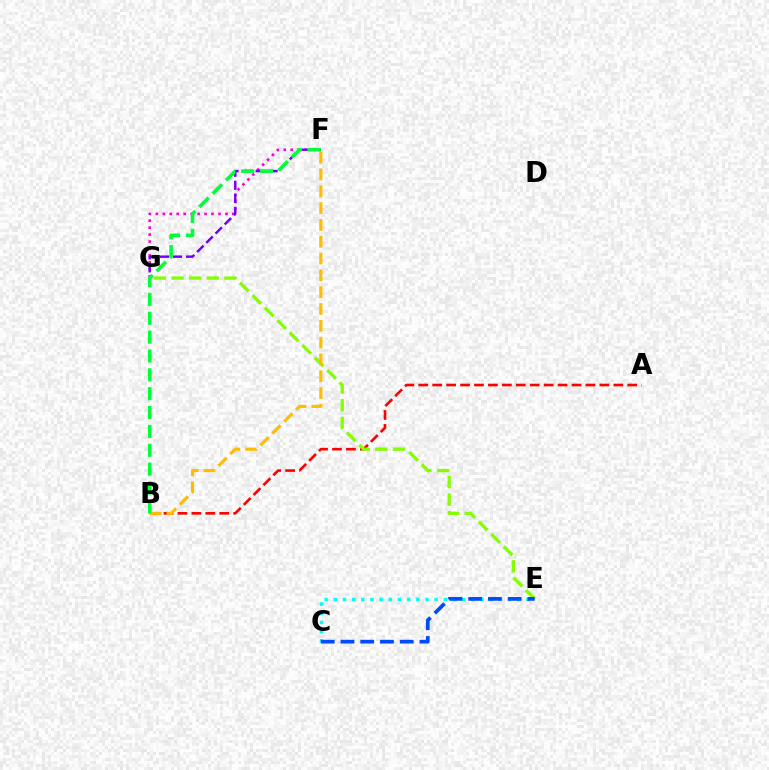{('F', 'G'): [{'color': '#ff00cf', 'line_style': 'dotted', 'thickness': 1.89}, {'color': '#7200ff', 'line_style': 'dashed', 'thickness': 1.77}], ('A', 'B'): [{'color': '#ff0000', 'line_style': 'dashed', 'thickness': 1.89}], ('E', 'G'): [{'color': '#84ff00', 'line_style': 'dashed', 'thickness': 2.4}], ('B', 'F'): [{'color': '#ffbd00', 'line_style': 'dashed', 'thickness': 2.28}, {'color': '#00ff39', 'line_style': 'dashed', 'thickness': 2.56}], ('C', 'E'): [{'color': '#00fff6', 'line_style': 'dotted', 'thickness': 2.49}, {'color': '#004bff', 'line_style': 'dashed', 'thickness': 2.68}]}